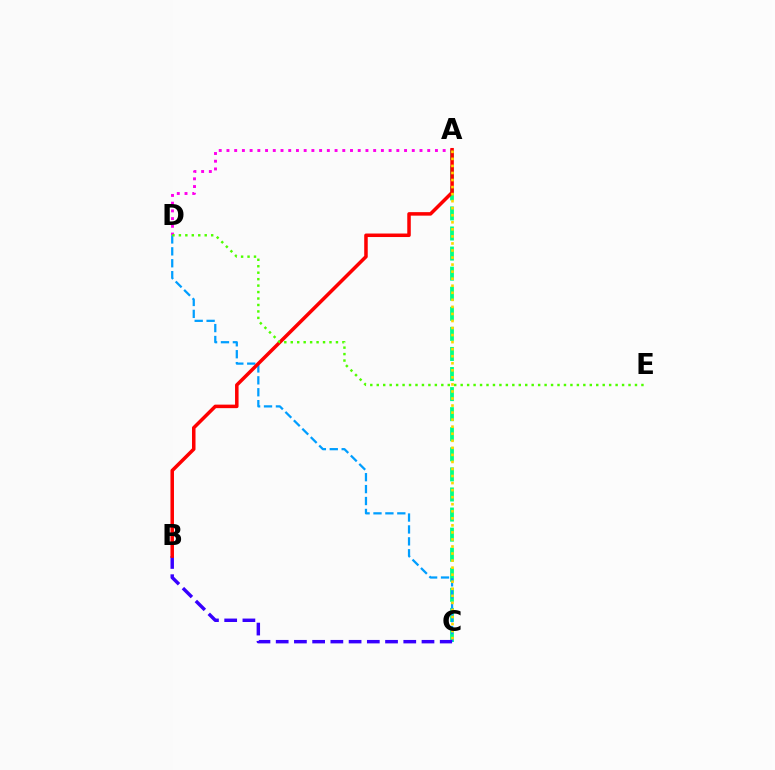{('A', 'D'): [{'color': '#ff00ed', 'line_style': 'dotted', 'thickness': 2.1}], ('A', 'C'): [{'color': '#00ff86', 'line_style': 'dashed', 'thickness': 2.73}, {'color': '#ffd500', 'line_style': 'dotted', 'thickness': 1.91}], ('C', 'D'): [{'color': '#009eff', 'line_style': 'dashed', 'thickness': 1.62}], ('B', 'C'): [{'color': '#3700ff', 'line_style': 'dashed', 'thickness': 2.48}], ('A', 'B'): [{'color': '#ff0000', 'line_style': 'solid', 'thickness': 2.53}], ('D', 'E'): [{'color': '#4fff00', 'line_style': 'dotted', 'thickness': 1.75}]}